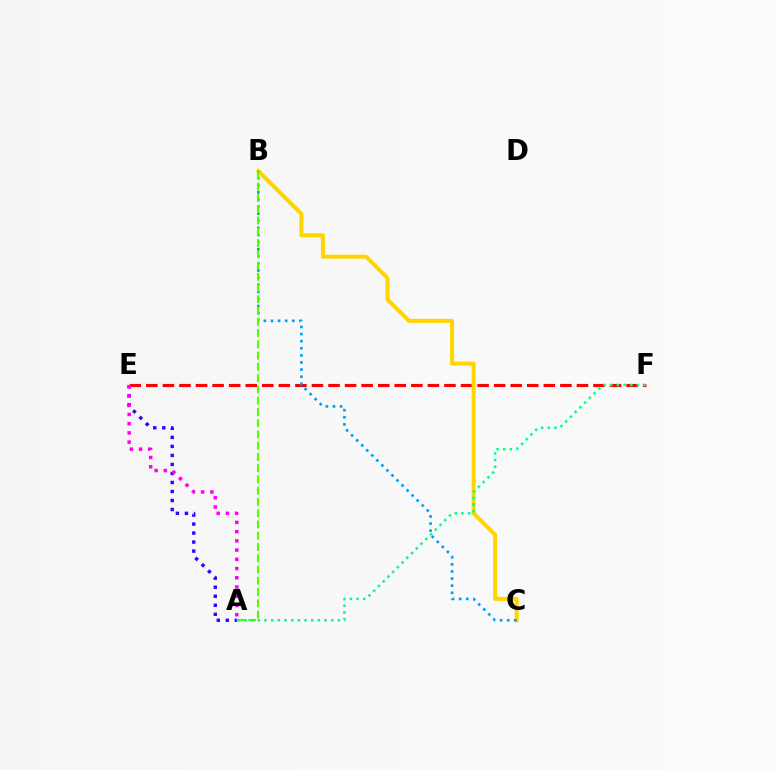{('A', 'E'): [{'color': '#3700ff', 'line_style': 'dotted', 'thickness': 2.45}, {'color': '#ff00ed', 'line_style': 'dotted', 'thickness': 2.51}], ('E', 'F'): [{'color': '#ff0000', 'line_style': 'dashed', 'thickness': 2.25}], ('B', 'C'): [{'color': '#ffd500', 'line_style': 'solid', 'thickness': 2.89}, {'color': '#009eff', 'line_style': 'dotted', 'thickness': 1.93}], ('A', 'B'): [{'color': '#4fff00', 'line_style': 'dashed', 'thickness': 1.53}], ('A', 'F'): [{'color': '#00ff86', 'line_style': 'dotted', 'thickness': 1.81}]}